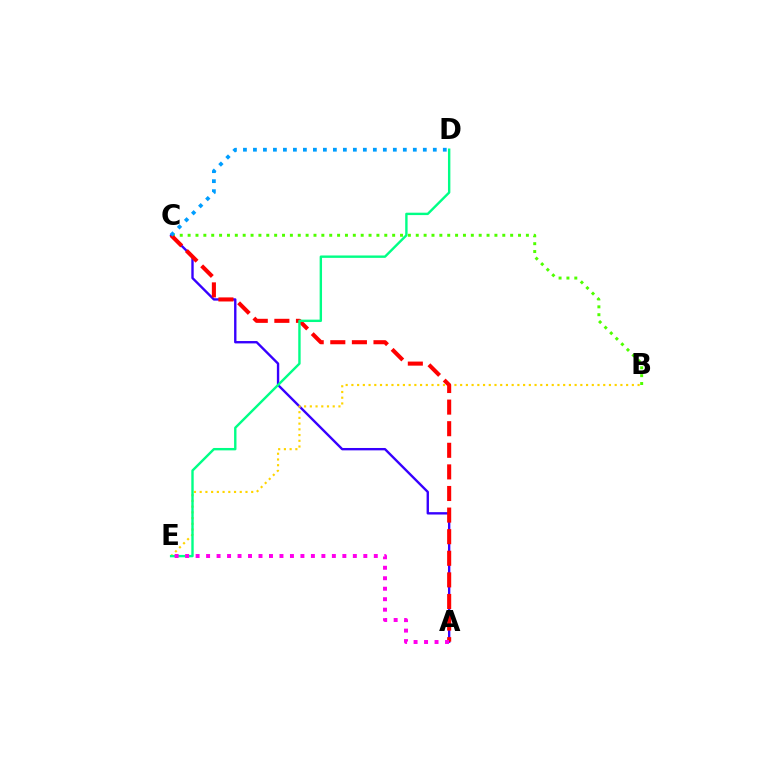{('A', 'C'): [{'color': '#3700ff', 'line_style': 'solid', 'thickness': 1.71}, {'color': '#ff0000', 'line_style': 'dashed', 'thickness': 2.93}], ('B', 'E'): [{'color': '#ffd500', 'line_style': 'dotted', 'thickness': 1.56}], ('B', 'C'): [{'color': '#4fff00', 'line_style': 'dotted', 'thickness': 2.14}], ('D', 'E'): [{'color': '#00ff86', 'line_style': 'solid', 'thickness': 1.72}], ('C', 'D'): [{'color': '#009eff', 'line_style': 'dotted', 'thickness': 2.71}], ('A', 'E'): [{'color': '#ff00ed', 'line_style': 'dotted', 'thickness': 2.85}]}